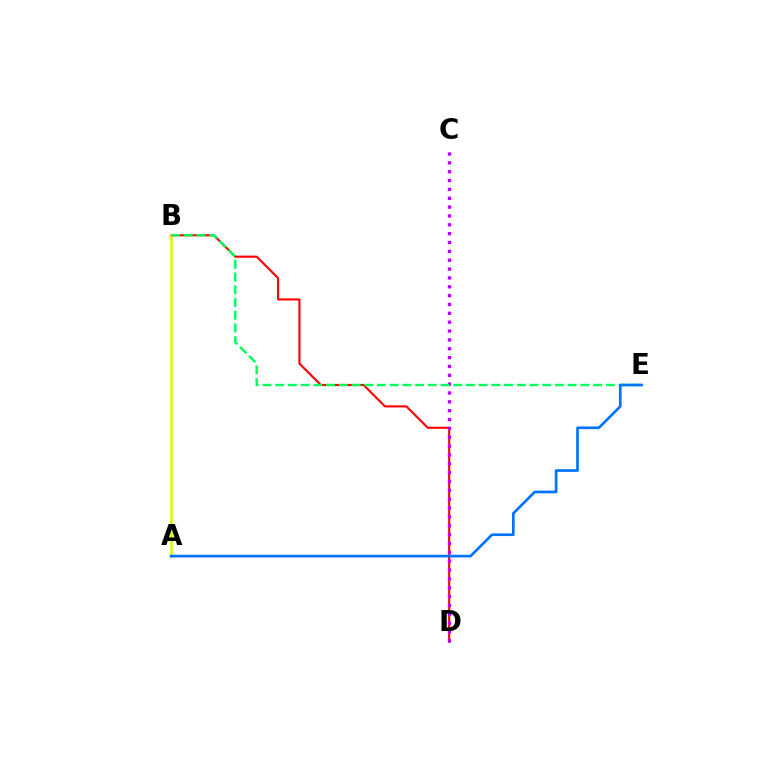{('B', 'D'): [{'color': '#ff0000', 'line_style': 'solid', 'thickness': 1.52}], ('A', 'B'): [{'color': '#d1ff00', 'line_style': 'solid', 'thickness': 1.81}], ('C', 'D'): [{'color': '#b900ff', 'line_style': 'dotted', 'thickness': 2.4}], ('B', 'E'): [{'color': '#00ff5c', 'line_style': 'dashed', 'thickness': 1.73}], ('A', 'E'): [{'color': '#0074ff', 'line_style': 'solid', 'thickness': 1.93}]}